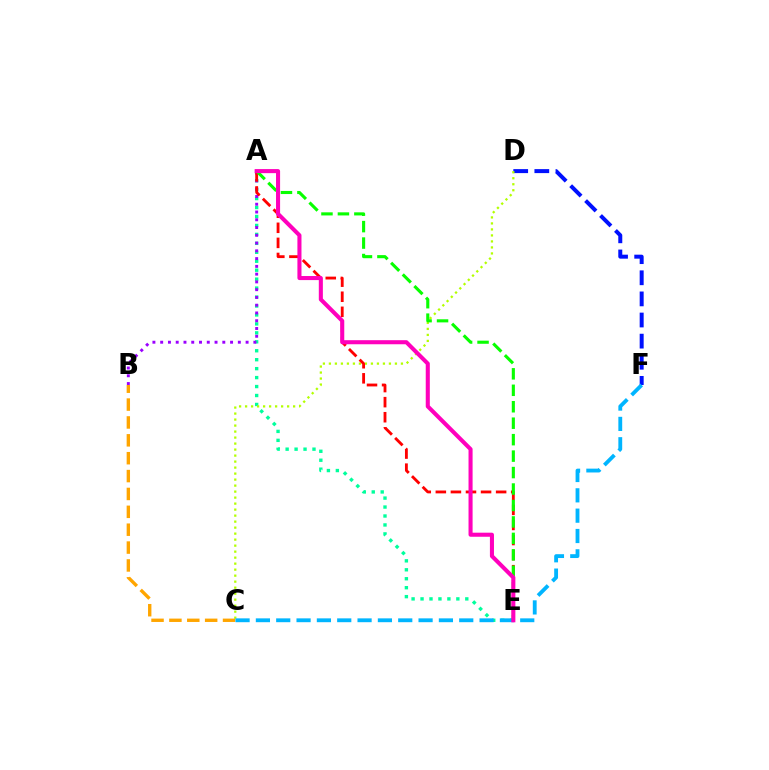{('D', 'F'): [{'color': '#0010ff', 'line_style': 'dashed', 'thickness': 2.87}], ('A', 'E'): [{'color': '#00ff9d', 'line_style': 'dotted', 'thickness': 2.43}, {'color': '#ff0000', 'line_style': 'dashed', 'thickness': 2.05}, {'color': '#08ff00', 'line_style': 'dashed', 'thickness': 2.24}, {'color': '#ff00bd', 'line_style': 'solid', 'thickness': 2.93}], ('C', 'D'): [{'color': '#b3ff00', 'line_style': 'dotted', 'thickness': 1.63}], ('B', 'C'): [{'color': '#ffa500', 'line_style': 'dashed', 'thickness': 2.43}], ('C', 'F'): [{'color': '#00b5ff', 'line_style': 'dashed', 'thickness': 2.76}], ('A', 'B'): [{'color': '#9b00ff', 'line_style': 'dotted', 'thickness': 2.11}]}